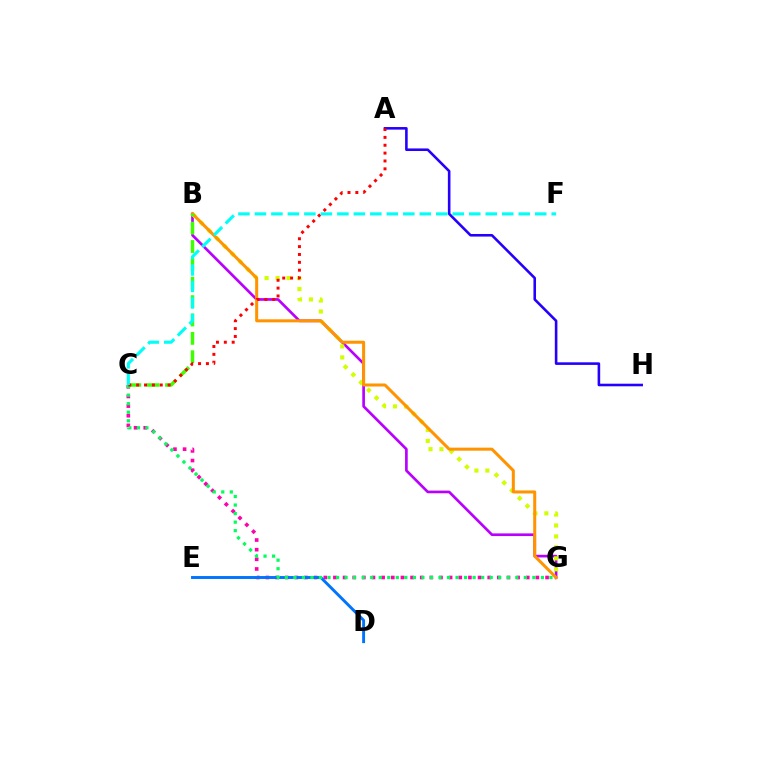{('B', 'G'): [{'color': '#b900ff', 'line_style': 'solid', 'thickness': 1.93}, {'color': '#d1ff00', 'line_style': 'dotted', 'thickness': 2.98}, {'color': '#ff9400', 'line_style': 'solid', 'thickness': 2.18}], ('C', 'G'): [{'color': '#ff00ac', 'line_style': 'dotted', 'thickness': 2.62}, {'color': '#00ff5c', 'line_style': 'dotted', 'thickness': 2.32}], ('A', 'H'): [{'color': '#2500ff', 'line_style': 'solid', 'thickness': 1.86}], ('D', 'E'): [{'color': '#0074ff', 'line_style': 'solid', 'thickness': 2.1}], ('B', 'C'): [{'color': '#3dff00', 'line_style': 'dashed', 'thickness': 2.5}], ('A', 'C'): [{'color': '#ff0000', 'line_style': 'dotted', 'thickness': 2.14}], ('C', 'F'): [{'color': '#00fff6', 'line_style': 'dashed', 'thickness': 2.24}]}